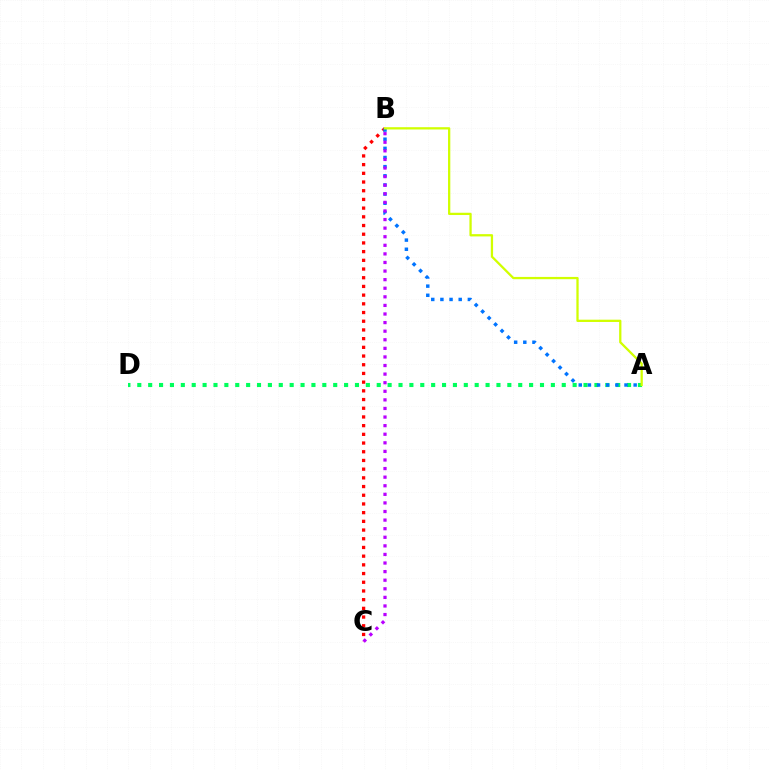{('B', 'C'): [{'color': '#ff0000', 'line_style': 'dotted', 'thickness': 2.36}, {'color': '#b900ff', 'line_style': 'dotted', 'thickness': 2.33}], ('A', 'D'): [{'color': '#00ff5c', 'line_style': 'dotted', 'thickness': 2.96}], ('A', 'B'): [{'color': '#0074ff', 'line_style': 'dotted', 'thickness': 2.49}, {'color': '#d1ff00', 'line_style': 'solid', 'thickness': 1.64}]}